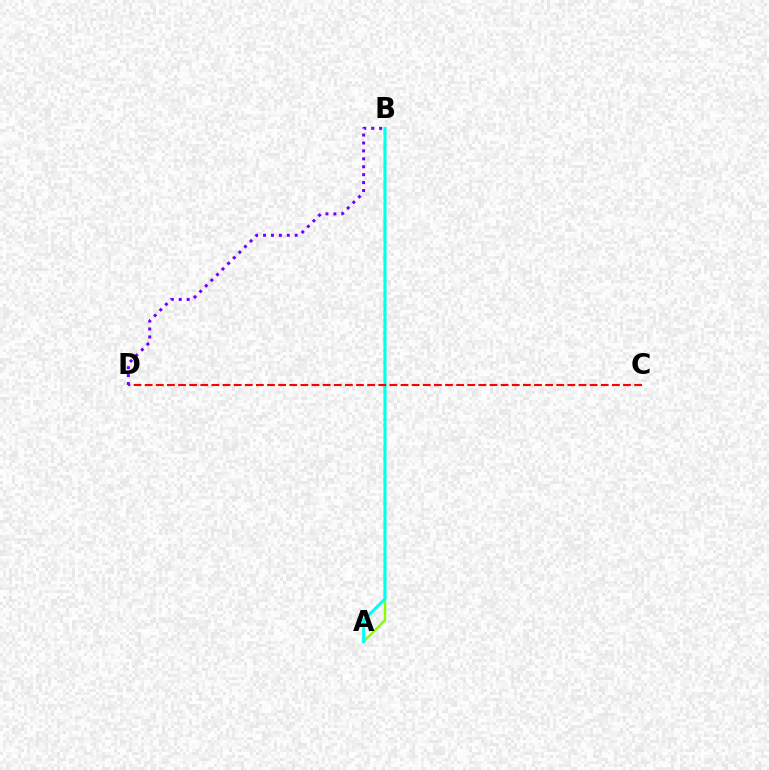{('A', 'B'): [{'color': '#84ff00', 'line_style': 'solid', 'thickness': 1.72}, {'color': '#00fff6', 'line_style': 'solid', 'thickness': 2.16}], ('C', 'D'): [{'color': '#ff0000', 'line_style': 'dashed', 'thickness': 1.51}], ('B', 'D'): [{'color': '#7200ff', 'line_style': 'dotted', 'thickness': 2.15}]}